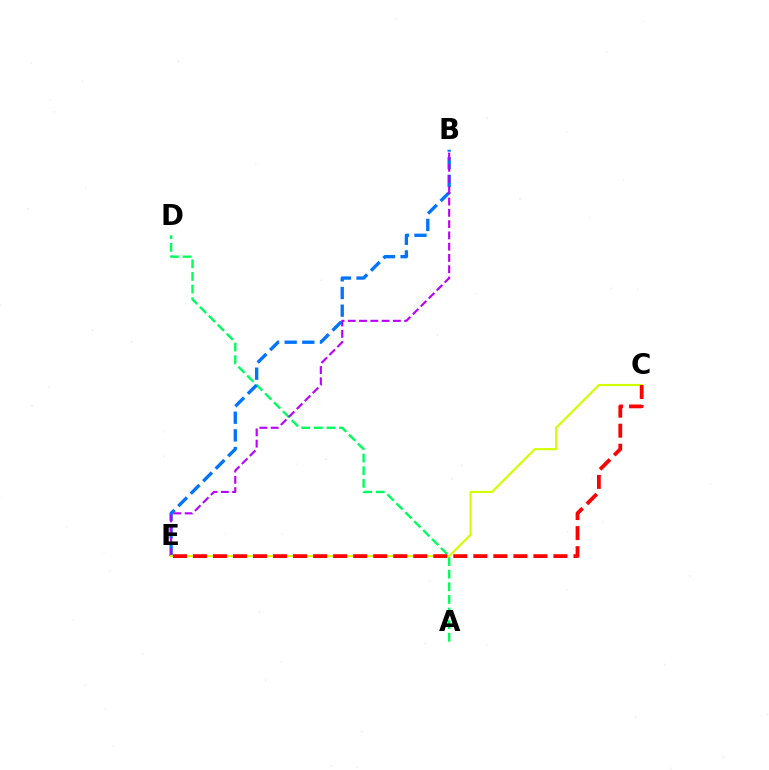{('A', 'D'): [{'color': '#00ff5c', 'line_style': 'dashed', 'thickness': 1.71}], ('B', 'E'): [{'color': '#0074ff', 'line_style': 'dashed', 'thickness': 2.4}, {'color': '#b900ff', 'line_style': 'dashed', 'thickness': 1.53}], ('C', 'E'): [{'color': '#d1ff00', 'line_style': 'solid', 'thickness': 1.54}, {'color': '#ff0000', 'line_style': 'dashed', 'thickness': 2.72}]}